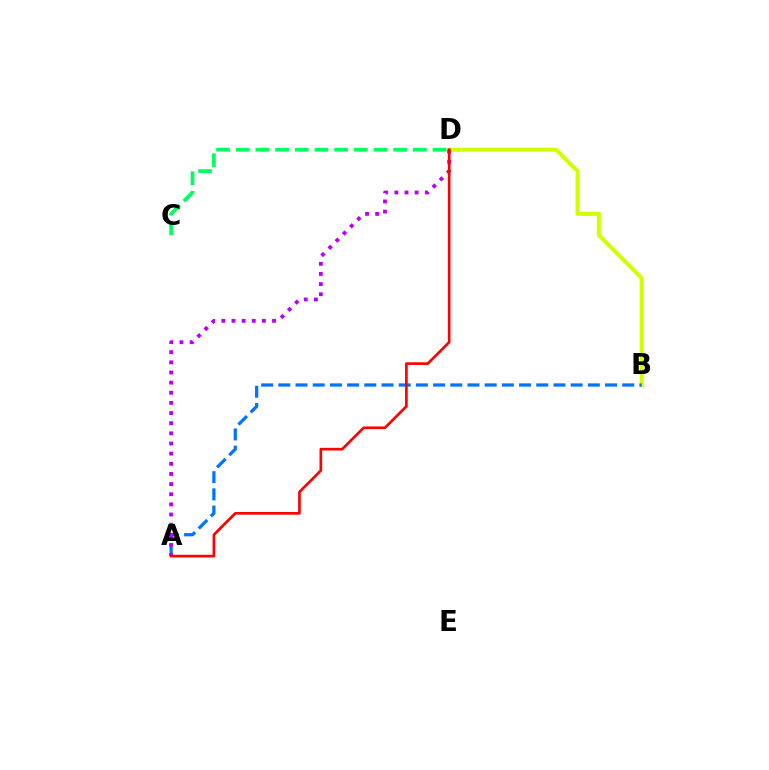{('B', 'D'): [{'color': '#d1ff00', 'line_style': 'solid', 'thickness': 2.87}], ('A', 'B'): [{'color': '#0074ff', 'line_style': 'dashed', 'thickness': 2.34}], ('A', 'D'): [{'color': '#b900ff', 'line_style': 'dotted', 'thickness': 2.76}, {'color': '#ff0000', 'line_style': 'solid', 'thickness': 1.92}], ('C', 'D'): [{'color': '#00ff5c', 'line_style': 'dashed', 'thickness': 2.67}]}